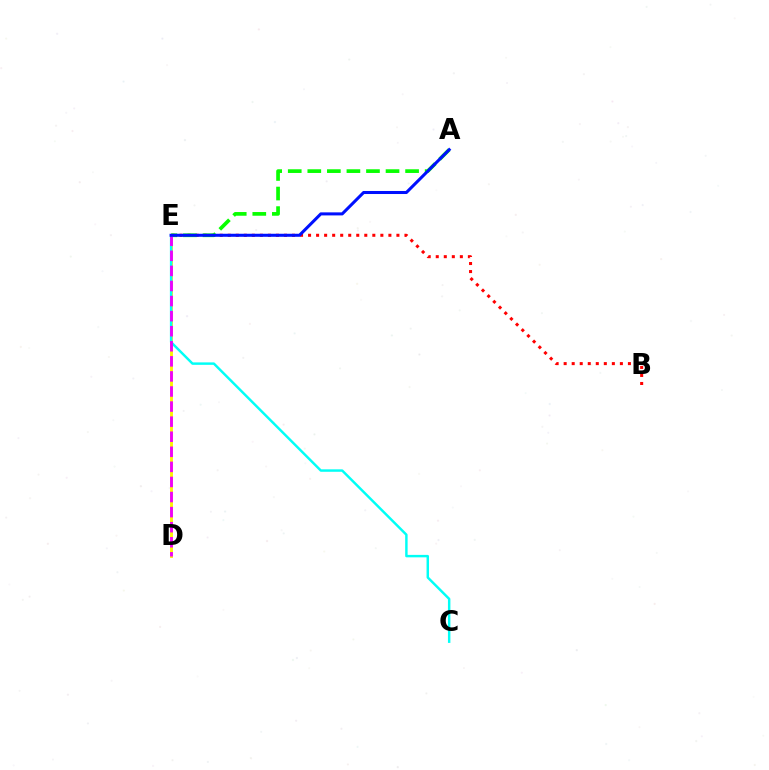{('B', 'E'): [{'color': '#ff0000', 'line_style': 'dotted', 'thickness': 2.18}], ('D', 'E'): [{'color': '#fcf500', 'line_style': 'solid', 'thickness': 2.07}, {'color': '#ee00ff', 'line_style': 'dashed', 'thickness': 2.05}], ('C', 'E'): [{'color': '#00fff6', 'line_style': 'solid', 'thickness': 1.77}], ('A', 'E'): [{'color': '#08ff00', 'line_style': 'dashed', 'thickness': 2.66}, {'color': '#0010ff', 'line_style': 'solid', 'thickness': 2.19}]}